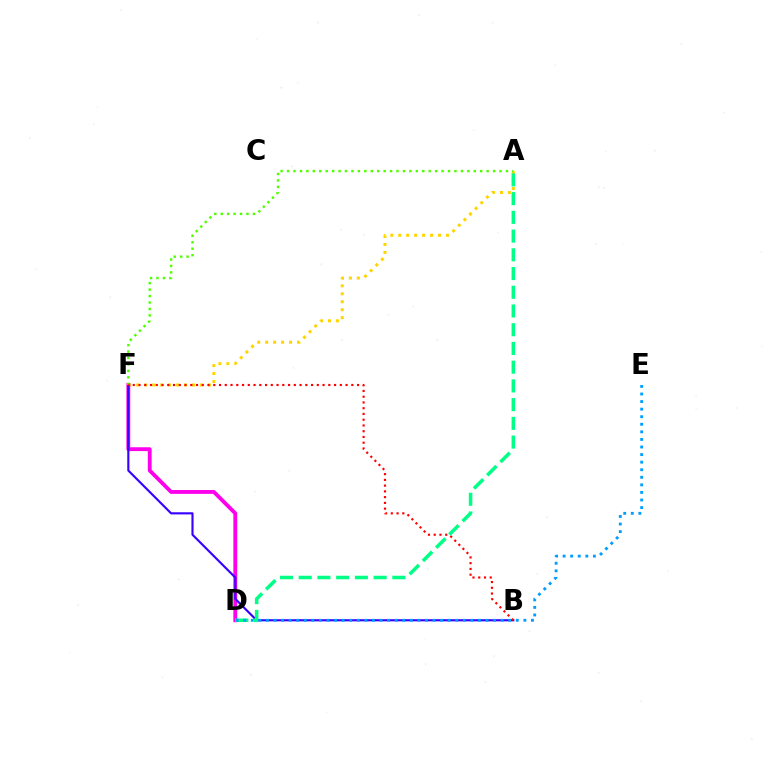{('A', 'F'): [{'color': '#ffd500', 'line_style': 'dotted', 'thickness': 2.16}, {'color': '#4fff00', 'line_style': 'dotted', 'thickness': 1.75}], ('D', 'F'): [{'color': '#ff00ed', 'line_style': 'solid', 'thickness': 2.77}], ('B', 'F'): [{'color': '#3700ff', 'line_style': 'solid', 'thickness': 1.54}, {'color': '#ff0000', 'line_style': 'dotted', 'thickness': 1.56}], ('A', 'D'): [{'color': '#00ff86', 'line_style': 'dashed', 'thickness': 2.54}], ('D', 'E'): [{'color': '#009eff', 'line_style': 'dotted', 'thickness': 2.06}]}